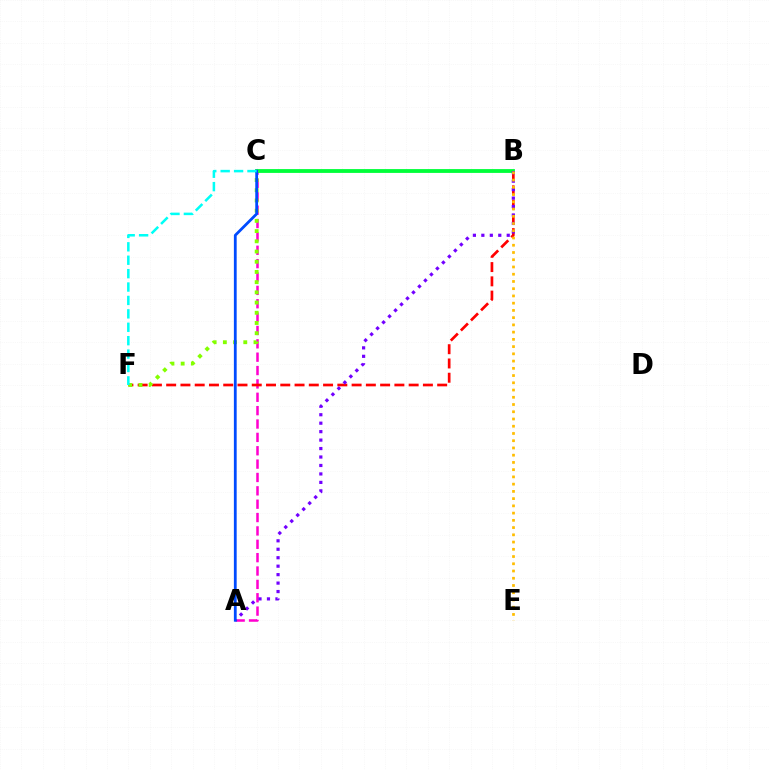{('A', 'C'): [{'color': '#ff00cf', 'line_style': 'dashed', 'thickness': 1.82}, {'color': '#004bff', 'line_style': 'solid', 'thickness': 2.01}], ('B', 'F'): [{'color': '#ff0000', 'line_style': 'dashed', 'thickness': 1.94}], ('B', 'C'): [{'color': '#00ff39', 'line_style': 'solid', 'thickness': 2.75}], ('A', 'B'): [{'color': '#7200ff', 'line_style': 'dotted', 'thickness': 2.3}], ('C', 'F'): [{'color': '#84ff00', 'line_style': 'dotted', 'thickness': 2.77}, {'color': '#00fff6', 'line_style': 'dashed', 'thickness': 1.82}], ('B', 'E'): [{'color': '#ffbd00', 'line_style': 'dotted', 'thickness': 1.97}]}